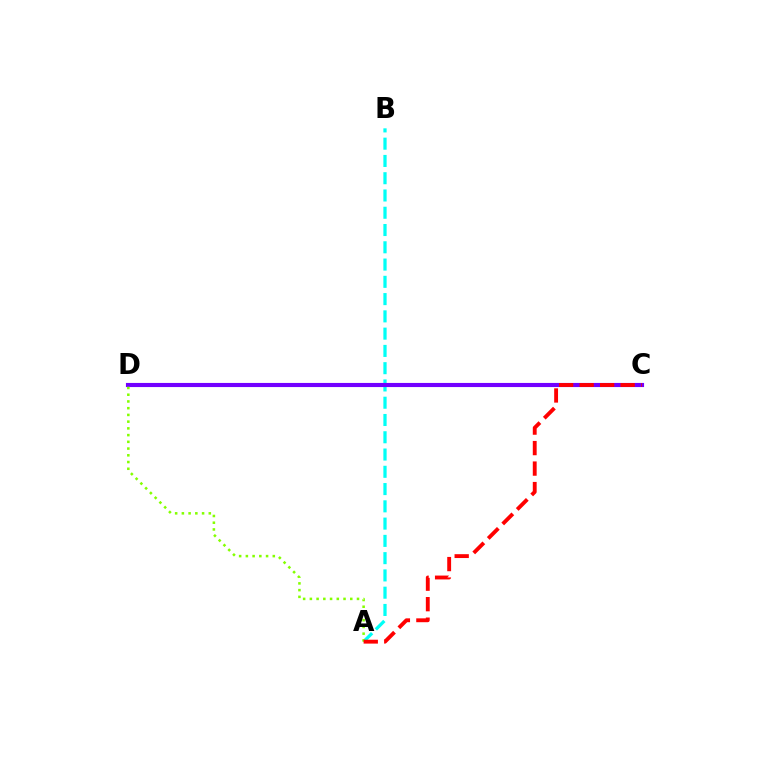{('A', 'B'): [{'color': '#00fff6', 'line_style': 'dashed', 'thickness': 2.35}], ('C', 'D'): [{'color': '#7200ff', 'line_style': 'solid', 'thickness': 2.97}], ('A', 'D'): [{'color': '#84ff00', 'line_style': 'dotted', 'thickness': 1.83}], ('A', 'C'): [{'color': '#ff0000', 'line_style': 'dashed', 'thickness': 2.78}]}